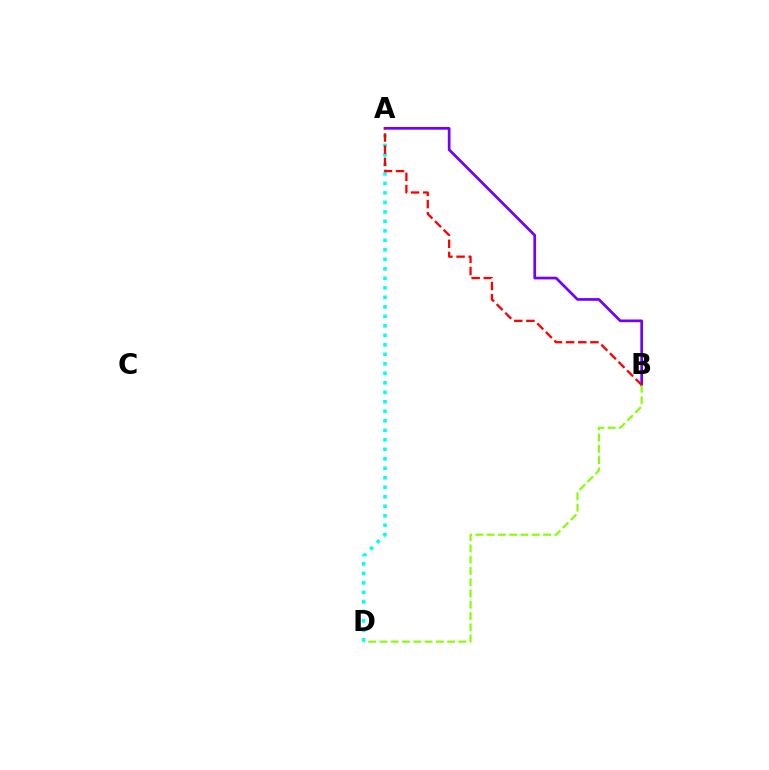{('A', 'B'): [{'color': '#7200ff', 'line_style': 'solid', 'thickness': 1.94}, {'color': '#ff0000', 'line_style': 'dashed', 'thickness': 1.65}], ('B', 'D'): [{'color': '#84ff00', 'line_style': 'dashed', 'thickness': 1.53}], ('A', 'D'): [{'color': '#00fff6', 'line_style': 'dotted', 'thickness': 2.58}]}